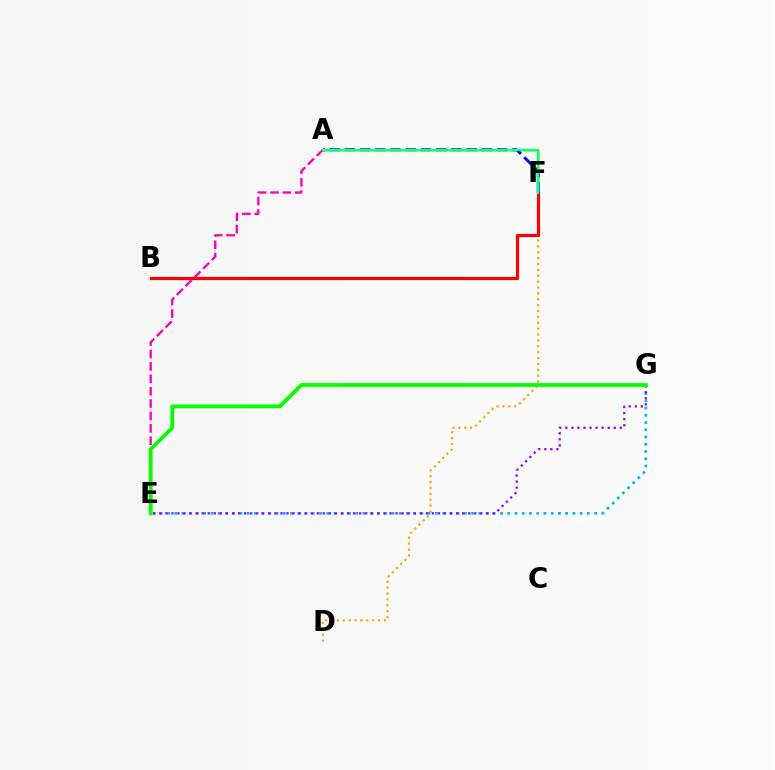{('A', 'F'): [{'color': '#b3ff00', 'line_style': 'solid', 'thickness': 2.04}, {'color': '#0010ff', 'line_style': 'dashed', 'thickness': 2.07}, {'color': '#00ff9d', 'line_style': 'solid', 'thickness': 1.6}], ('D', 'F'): [{'color': '#ffa500', 'line_style': 'dotted', 'thickness': 1.6}], ('A', 'E'): [{'color': '#ff00bd', 'line_style': 'dashed', 'thickness': 1.68}], ('E', 'G'): [{'color': '#00b5ff', 'line_style': 'dotted', 'thickness': 1.97}, {'color': '#9b00ff', 'line_style': 'dotted', 'thickness': 1.65}, {'color': '#08ff00', 'line_style': 'solid', 'thickness': 2.74}], ('B', 'F'): [{'color': '#ff0000', 'line_style': 'solid', 'thickness': 2.29}]}